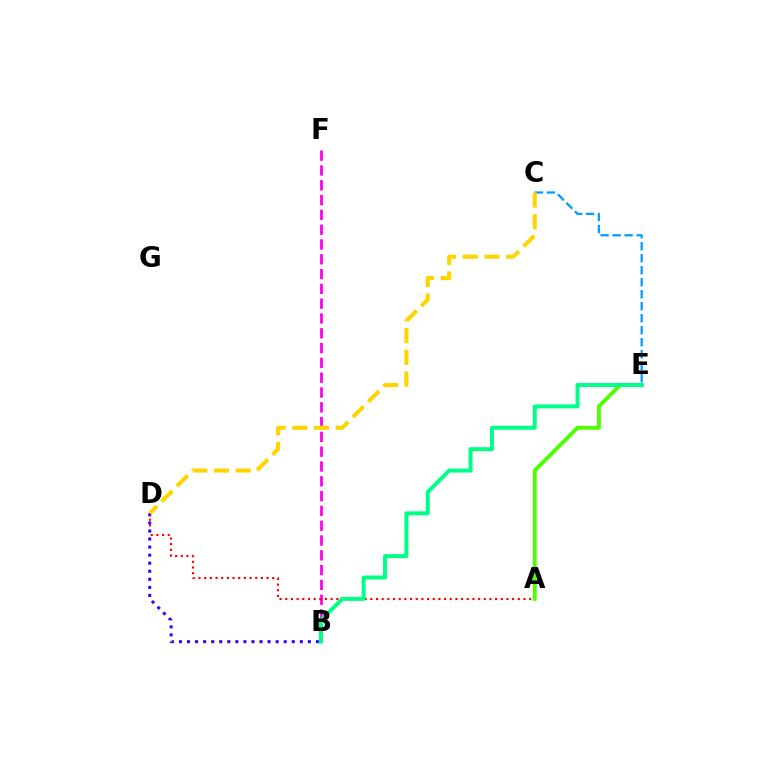{('B', 'F'): [{'color': '#ff00ed', 'line_style': 'dashed', 'thickness': 2.01}], ('C', 'E'): [{'color': '#009eff', 'line_style': 'dashed', 'thickness': 1.63}], ('A', 'D'): [{'color': '#ff0000', 'line_style': 'dotted', 'thickness': 1.54}], ('B', 'D'): [{'color': '#3700ff', 'line_style': 'dotted', 'thickness': 2.19}], ('C', 'D'): [{'color': '#ffd500', 'line_style': 'dashed', 'thickness': 2.95}], ('A', 'E'): [{'color': '#4fff00', 'line_style': 'solid', 'thickness': 2.8}], ('B', 'E'): [{'color': '#00ff86', 'line_style': 'solid', 'thickness': 2.86}]}